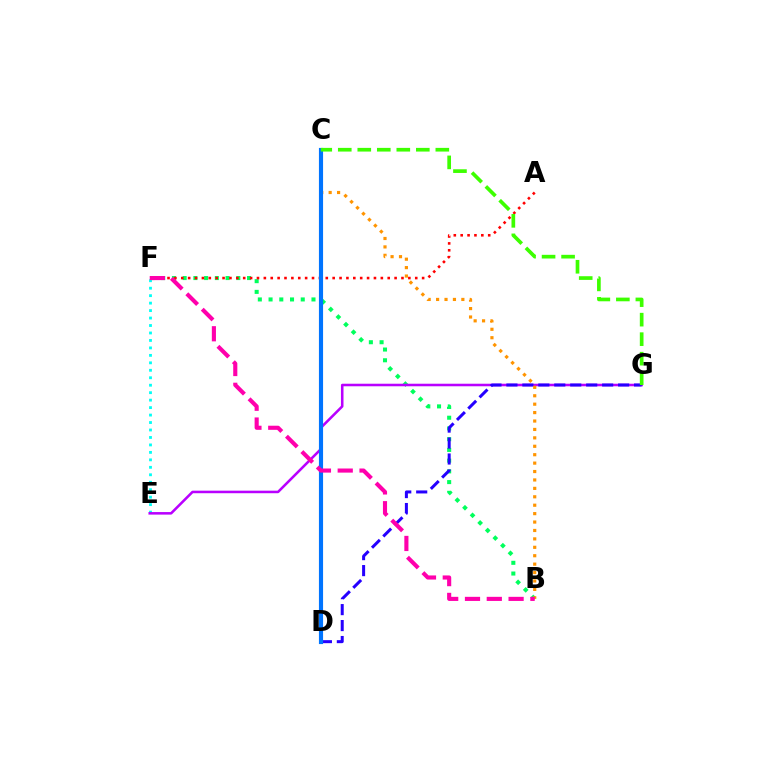{('B', 'F'): [{'color': '#00ff5c', 'line_style': 'dotted', 'thickness': 2.92}, {'color': '#ff00ac', 'line_style': 'dashed', 'thickness': 2.96}], ('E', 'F'): [{'color': '#00fff6', 'line_style': 'dotted', 'thickness': 2.03}], ('E', 'G'): [{'color': '#b900ff', 'line_style': 'solid', 'thickness': 1.83}], ('A', 'F'): [{'color': '#ff0000', 'line_style': 'dotted', 'thickness': 1.87}], ('D', 'G'): [{'color': '#2500ff', 'line_style': 'dashed', 'thickness': 2.17}], ('C', 'D'): [{'color': '#d1ff00', 'line_style': 'dotted', 'thickness': 1.94}, {'color': '#0074ff', 'line_style': 'solid', 'thickness': 2.98}], ('B', 'C'): [{'color': '#ff9400', 'line_style': 'dotted', 'thickness': 2.29}], ('C', 'G'): [{'color': '#3dff00', 'line_style': 'dashed', 'thickness': 2.65}]}